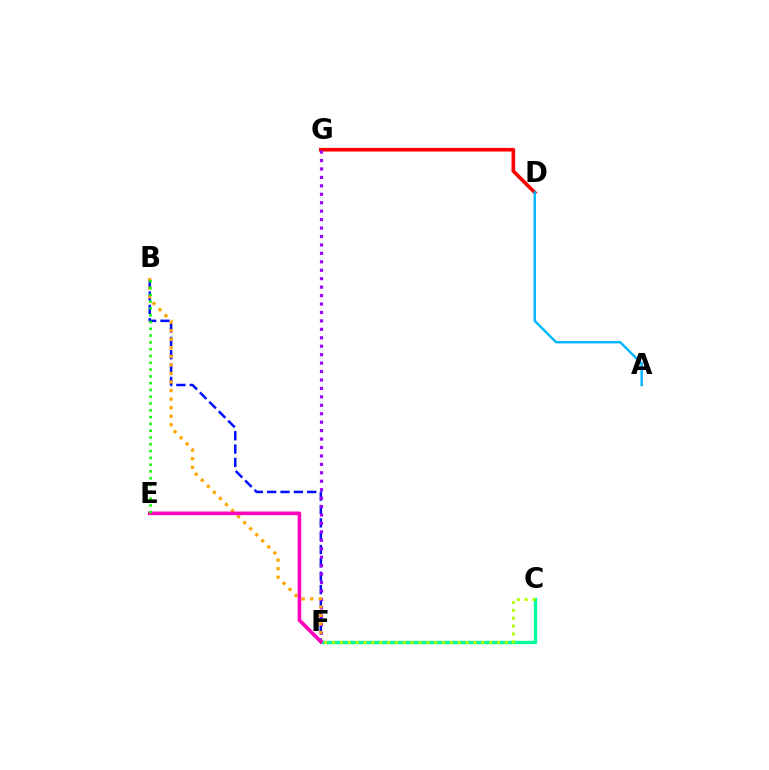{('B', 'F'): [{'color': '#0010ff', 'line_style': 'dashed', 'thickness': 1.81}, {'color': '#ffa500', 'line_style': 'dotted', 'thickness': 2.32}], ('D', 'G'): [{'color': '#ff0000', 'line_style': 'solid', 'thickness': 2.62}], ('F', 'G'): [{'color': '#9b00ff', 'line_style': 'dotted', 'thickness': 2.29}], ('C', 'F'): [{'color': '#00ff9d', 'line_style': 'solid', 'thickness': 2.4}, {'color': '#b3ff00', 'line_style': 'dotted', 'thickness': 2.13}], ('E', 'F'): [{'color': '#ff00bd', 'line_style': 'solid', 'thickness': 2.6}], ('B', 'E'): [{'color': '#08ff00', 'line_style': 'dotted', 'thickness': 1.85}], ('A', 'D'): [{'color': '#00b5ff', 'line_style': 'solid', 'thickness': 1.73}]}